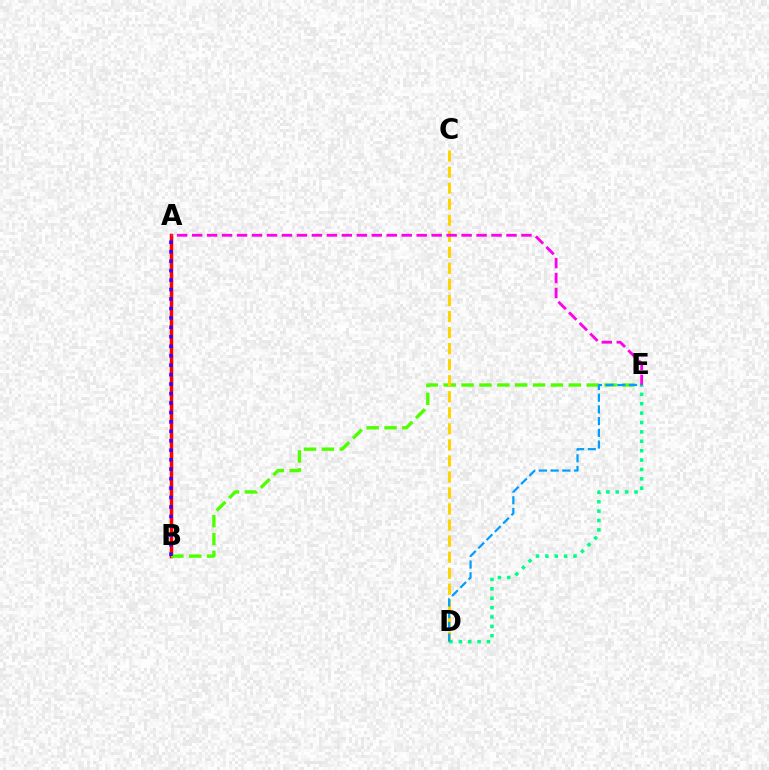{('A', 'B'): [{'color': '#ff0000', 'line_style': 'solid', 'thickness': 2.52}, {'color': '#3700ff', 'line_style': 'dotted', 'thickness': 2.57}], ('B', 'E'): [{'color': '#4fff00', 'line_style': 'dashed', 'thickness': 2.43}], ('C', 'D'): [{'color': '#ffd500', 'line_style': 'dashed', 'thickness': 2.18}], ('A', 'E'): [{'color': '#ff00ed', 'line_style': 'dashed', 'thickness': 2.03}], ('D', 'E'): [{'color': '#00ff86', 'line_style': 'dotted', 'thickness': 2.55}, {'color': '#009eff', 'line_style': 'dashed', 'thickness': 1.59}]}